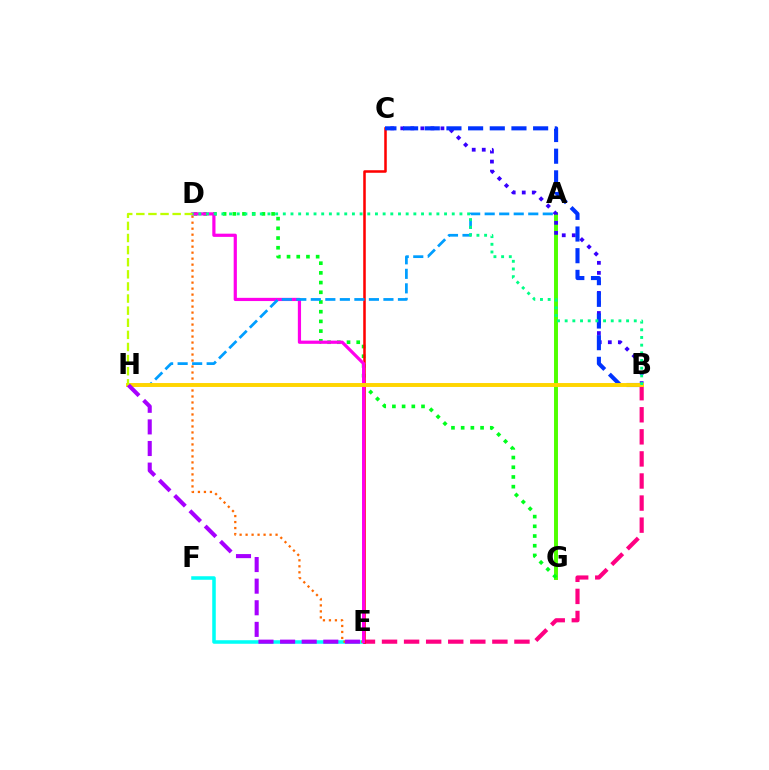{('A', 'G'): [{'color': '#4fff00', 'line_style': 'solid', 'thickness': 2.84}], ('B', 'C'): [{'color': '#3700ff', 'line_style': 'dotted', 'thickness': 2.73}, {'color': '#0033ff', 'line_style': 'dashed', 'thickness': 2.94}], ('E', 'F'): [{'color': '#00fff6', 'line_style': 'solid', 'thickness': 2.55}], ('D', 'G'): [{'color': '#00ff1b', 'line_style': 'dotted', 'thickness': 2.64}], ('D', 'E'): [{'color': '#ff6a00', 'line_style': 'dotted', 'thickness': 1.63}, {'color': '#ff00ed', 'line_style': 'solid', 'thickness': 2.31}], ('B', 'E'): [{'color': '#ff0082', 'line_style': 'dashed', 'thickness': 3.0}], ('C', 'E'): [{'color': '#ff0000', 'line_style': 'solid', 'thickness': 1.83}], ('A', 'H'): [{'color': '#009eff', 'line_style': 'dashed', 'thickness': 1.97}], ('B', 'H'): [{'color': '#ffd500', 'line_style': 'solid', 'thickness': 2.82}], ('E', 'H'): [{'color': '#a700ff', 'line_style': 'dashed', 'thickness': 2.94}], ('D', 'H'): [{'color': '#bfff00', 'line_style': 'dashed', 'thickness': 1.65}], ('B', 'D'): [{'color': '#00ff86', 'line_style': 'dotted', 'thickness': 2.09}]}